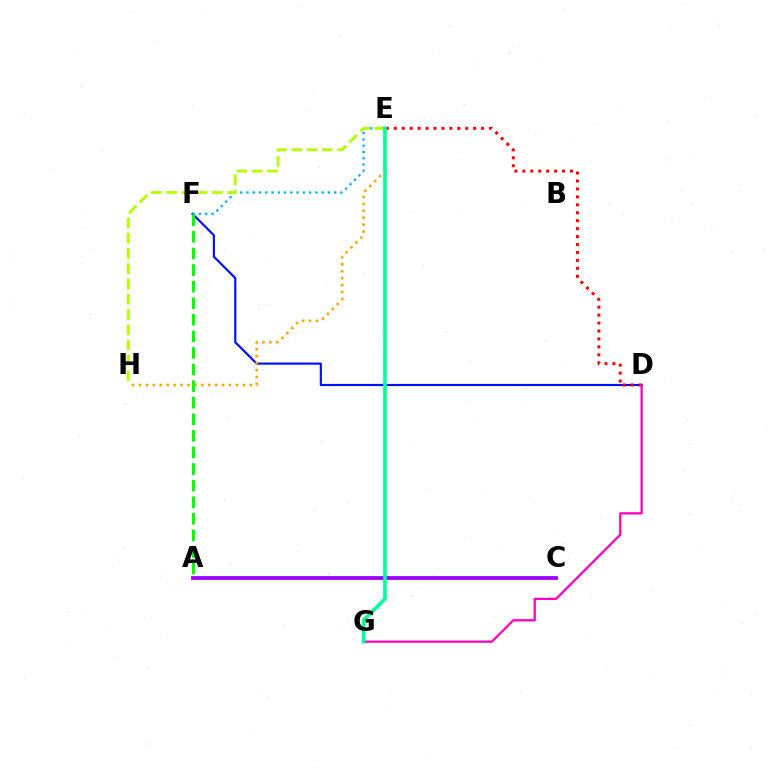{('D', 'F'): [{'color': '#0010ff', 'line_style': 'solid', 'thickness': 1.56}], ('E', 'F'): [{'color': '#00b5ff', 'line_style': 'dotted', 'thickness': 1.7}], ('D', 'E'): [{'color': '#ff0000', 'line_style': 'dotted', 'thickness': 2.16}], ('D', 'G'): [{'color': '#ff00bd', 'line_style': 'solid', 'thickness': 1.64}], ('A', 'C'): [{'color': '#9b00ff', 'line_style': 'solid', 'thickness': 2.73}], ('E', 'H'): [{'color': '#ffa500', 'line_style': 'dotted', 'thickness': 1.88}, {'color': '#b3ff00', 'line_style': 'dashed', 'thickness': 2.08}], ('E', 'G'): [{'color': '#00ff9d', 'line_style': 'solid', 'thickness': 2.64}], ('A', 'F'): [{'color': '#08ff00', 'line_style': 'dashed', 'thickness': 2.25}]}